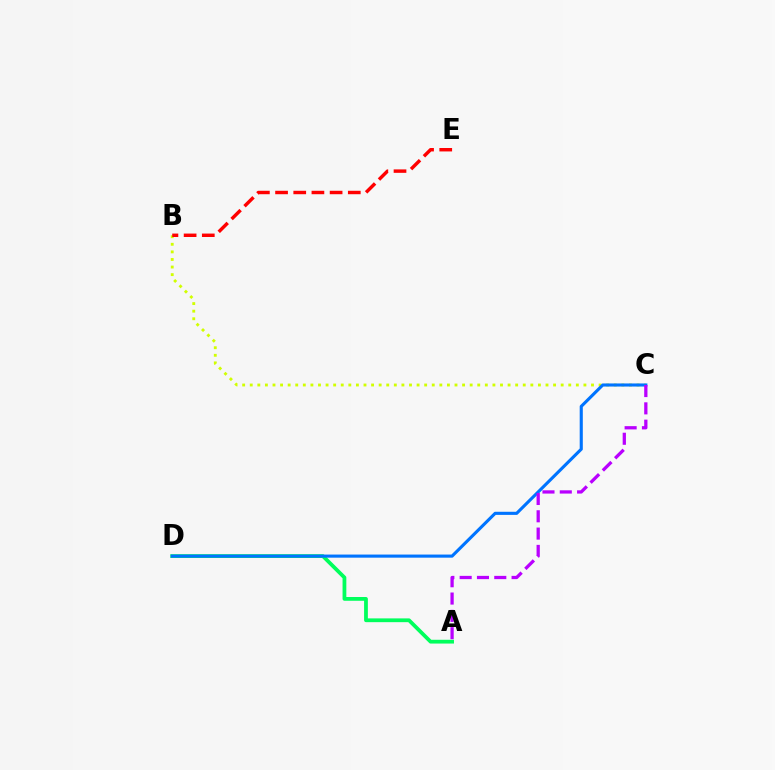{('B', 'C'): [{'color': '#d1ff00', 'line_style': 'dotted', 'thickness': 2.06}], ('B', 'E'): [{'color': '#ff0000', 'line_style': 'dashed', 'thickness': 2.47}], ('A', 'D'): [{'color': '#00ff5c', 'line_style': 'solid', 'thickness': 2.72}], ('C', 'D'): [{'color': '#0074ff', 'line_style': 'solid', 'thickness': 2.24}], ('A', 'C'): [{'color': '#b900ff', 'line_style': 'dashed', 'thickness': 2.35}]}